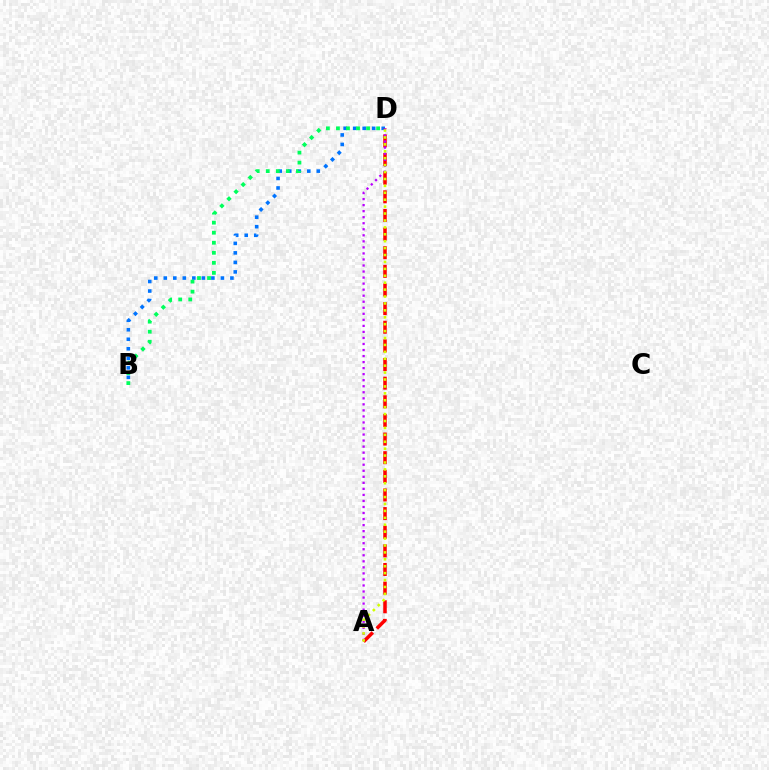{('B', 'D'): [{'color': '#0074ff', 'line_style': 'dotted', 'thickness': 2.59}, {'color': '#00ff5c', 'line_style': 'dotted', 'thickness': 2.73}], ('A', 'D'): [{'color': '#ff0000', 'line_style': 'dashed', 'thickness': 2.53}, {'color': '#b900ff', 'line_style': 'dotted', 'thickness': 1.64}, {'color': '#d1ff00', 'line_style': 'dotted', 'thickness': 1.88}]}